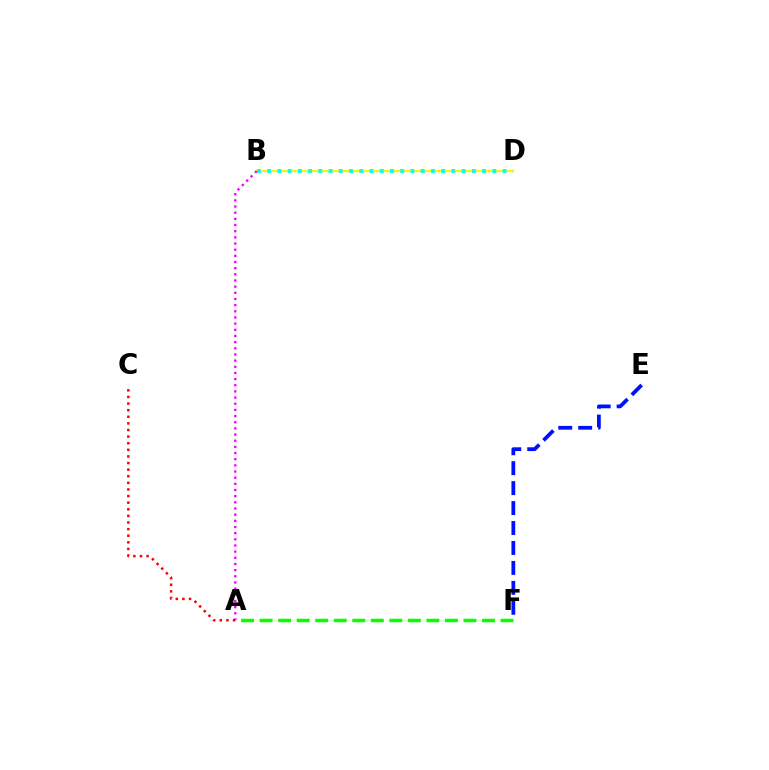{('B', 'D'): [{'color': '#fcf500', 'line_style': 'solid', 'thickness': 1.61}, {'color': '#00fff6', 'line_style': 'dotted', 'thickness': 2.78}], ('A', 'F'): [{'color': '#08ff00', 'line_style': 'dashed', 'thickness': 2.52}], ('A', 'C'): [{'color': '#ff0000', 'line_style': 'dotted', 'thickness': 1.8}], ('A', 'B'): [{'color': '#ee00ff', 'line_style': 'dotted', 'thickness': 1.67}], ('E', 'F'): [{'color': '#0010ff', 'line_style': 'dashed', 'thickness': 2.71}]}